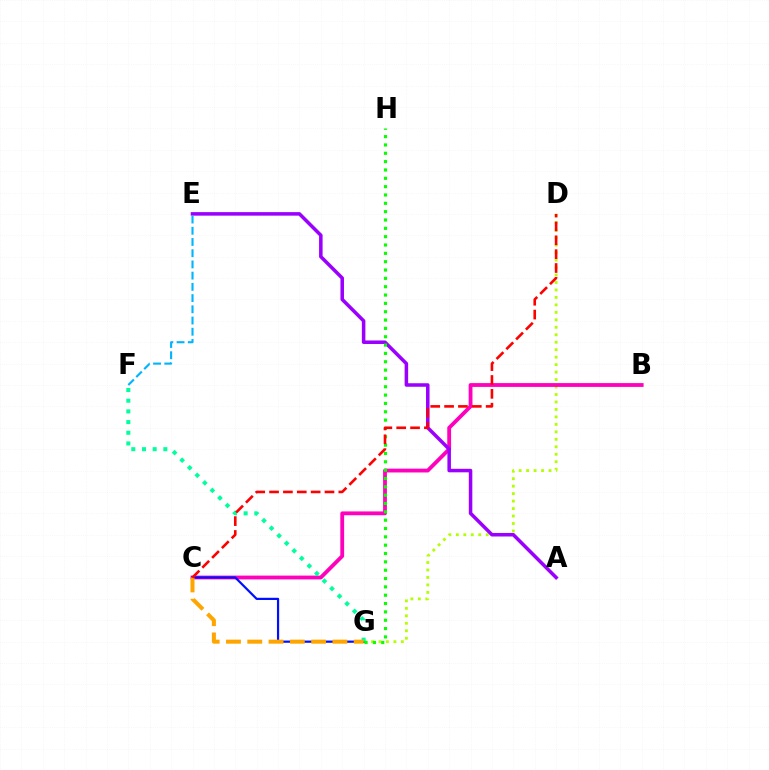{('D', 'G'): [{'color': '#b3ff00', 'line_style': 'dotted', 'thickness': 2.03}], ('B', 'C'): [{'color': '#ff00bd', 'line_style': 'solid', 'thickness': 2.75}], ('C', 'G'): [{'color': '#0010ff', 'line_style': 'solid', 'thickness': 1.59}, {'color': '#ffa500', 'line_style': 'dashed', 'thickness': 2.89}], ('F', 'G'): [{'color': '#00ff9d', 'line_style': 'dotted', 'thickness': 2.9}], ('A', 'E'): [{'color': '#9b00ff', 'line_style': 'solid', 'thickness': 2.54}], ('G', 'H'): [{'color': '#08ff00', 'line_style': 'dotted', 'thickness': 2.27}], ('C', 'D'): [{'color': '#ff0000', 'line_style': 'dashed', 'thickness': 1.88}], ('E', 'F'): [{'color': '#00b5ff', 'line_style': 'dashed', 'thickness': 1.52}]}